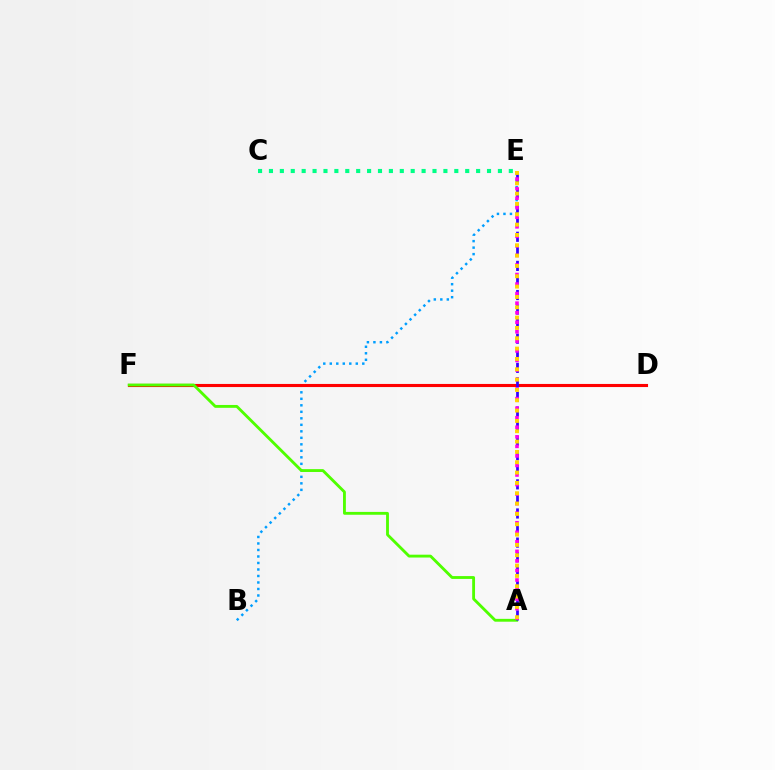{('B', 'E'): [{'color': '#009eff', 'line_style': 'dotted', 'thickness': 1.77}], ('D', 'F'): [{'color': '#ff0000', 'line_style': 'solid', 'thickness': 2.24}], ('A', 'F'): [{'color': '#4fff00', 'line_style': 'solid', 'thickness': 2.05}], ('C', 'E'): [{'color': '#00ff86', 'line_style': 'dotted', 'thickness': 2.96}], ('A', 'E'): [{'color': '#3700ff', 'line_style': 'dashed', 'thickness': 1.98}, {'color': '#ff00ed', 'line_style': 'dotted', 'thickness': 2.59}, {'color': '#ffd500', 'line_style': 'dotted', 'thickness': 2.81}]}